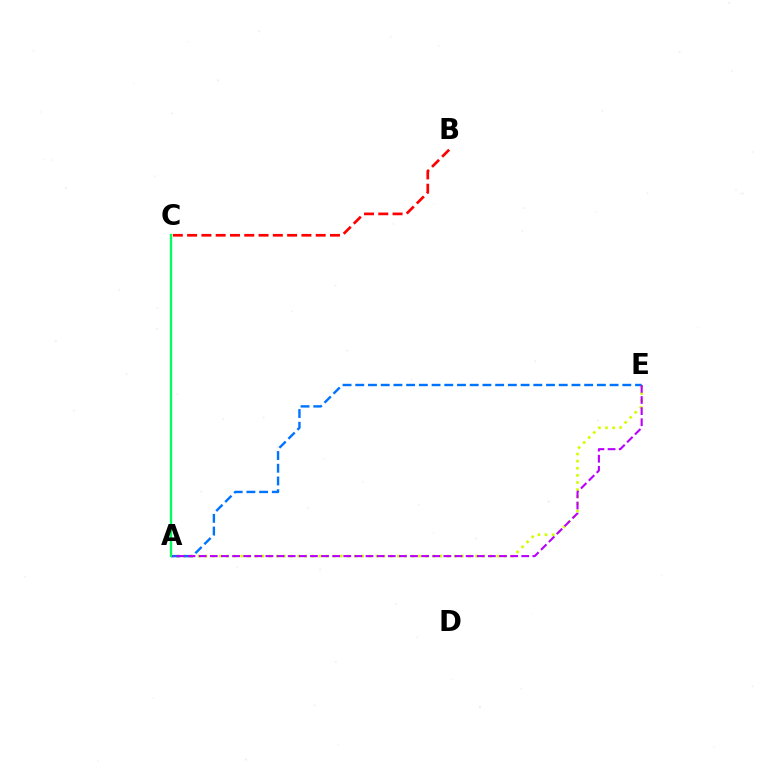{('A', 'E'): [{'color': '#d1ff00', 'line_style': 'dotted', 'thickness': 1.93}, {'color': '#0074ff', 'line_style': 'dashed', 'thickness': 1.73}, {'color': '#b900ff', 'line_style': 'dashed', 'thickness': 1.51}], ('B', 'C'): [{'color': '#ff0000', 'line_style': 'dashed', 'thickness': 1.94}], ('A', 'C'): [{'color': '#00ff5c', 'line_style': 'solid', 'thickness': 1.66}]}